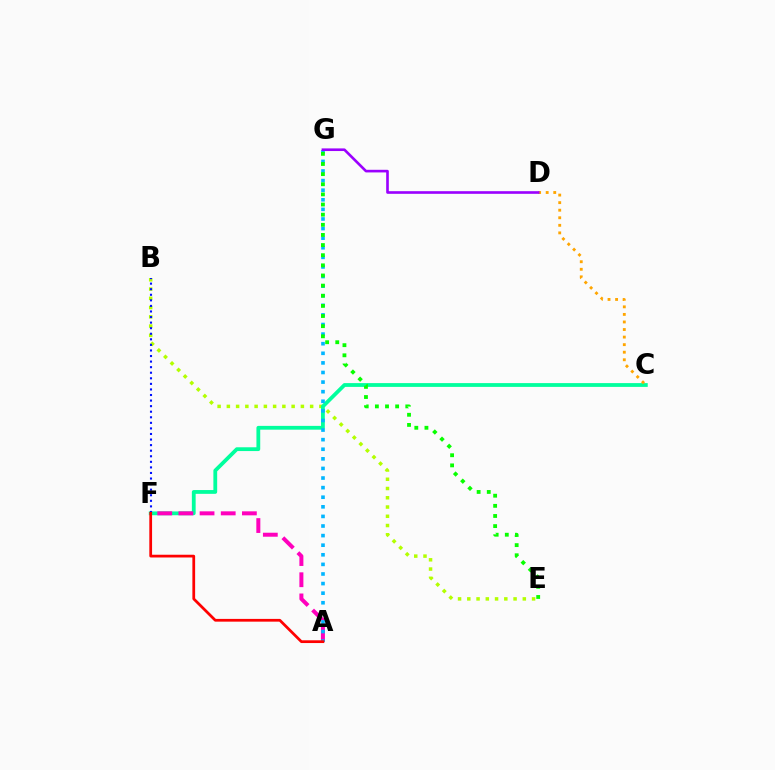{('B', 'E'): [{'color': '#b3ff00', 'line_style': 'dotted', 'thickness': 2.51}], ('C', 'F'): [{'color': '#00ff9d', 'line_style': 'solid', 'thickness': 2.73}], ('A', 'F'): [{'color': '#ff00bd', 'line_style': 'dashed', 'thickness': 2.88}, {'color': '#ff0000', 'line_style': 'solid', 'thickness': 1.98}], ('A', 'G'): [{'color': '#00b5ff', 'line_style': 'dotted', 'thickness': 2.61}], ('C', 'D'): [{'color': '#ffa500', 'line_style': 'dotted', 'thickness': 2.05}], ('B', 'F'): [{'color': '#0010ff', 'line_style': 'dotted', 'thickness': 1.51}], ('E', 'G'): [{'color': '#08ff00', 'line_style': 'dotted', 'thickness': 2.75}], ('D', 'G'): [{'color': '#9b00ff', 'line_style': 'solid', 'thickness': 1.89}]}